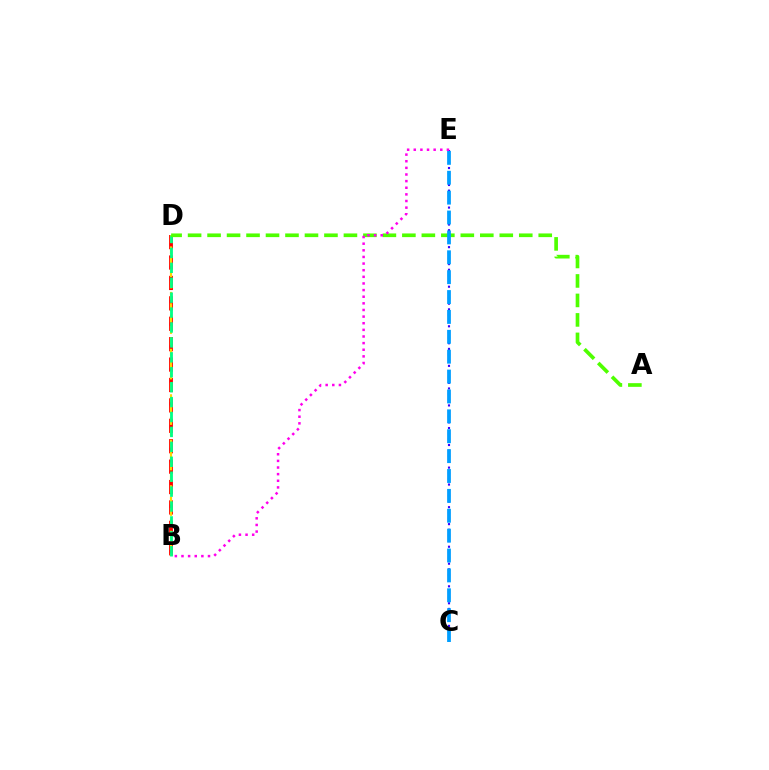{('B', 'D'): [{'color': '#ff0000', 'line_style': 'dashed', 'thickness': 2.77}, {'color': '#ffd500', 'line_style': 'dashed', 'thickness': 1.55}, {'color': '#00ff86', 'line_style': 'dashed', 'thickness': 2.03}], ('C', 'E'): [{'color': '#3700ff', 'line_style': 'dotted', 'thickness': 1.54}, {'color': '#009eff', 'line_style': 'dashed', 'thickness': 2.7}], ('A', 'D'): [{'color': '#4fff00', 'line_style': 'dashed', 'thickness': 2.65}], ('B', 'E'): [{'color': '#ff00ed', 'line_style': 'dotted', 'thickness': 1.8}]}